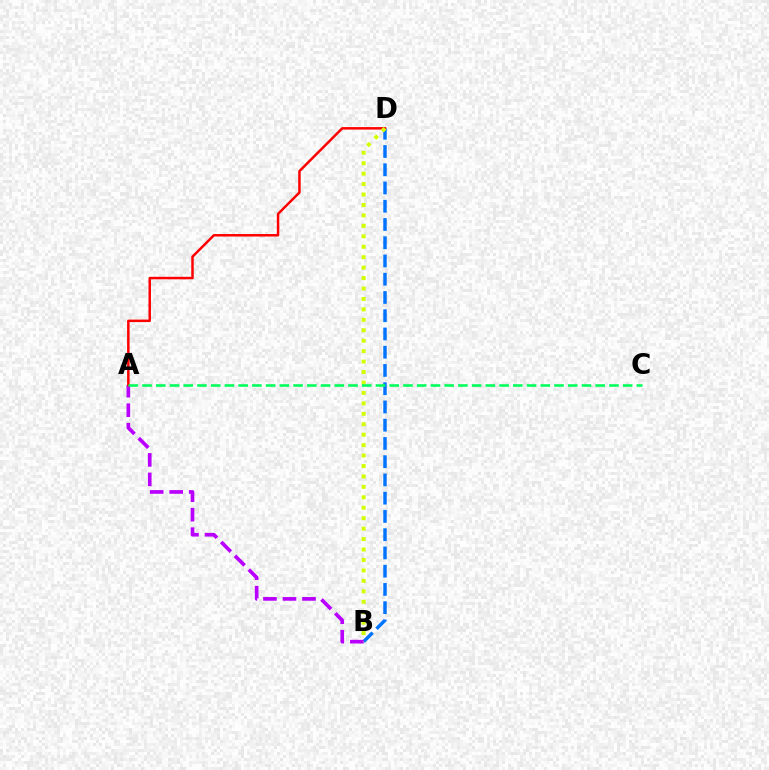{('B', 'D'): [{'color': '#0074ff', 'line_style': 'dashed', 'thickness': 2.48}, {'color': '#d1ff00', 'line_style': 'dotted', 'thickness': 2.84}], ('A', 'B'): [{'color': '#b900ff', 'line_style': 'dashed', 'thickness': 2.65}], ('A', 'D'): [{'color': '#ff0000', 'line_style': 'solid', 'thickness': 1.79}], ('A', 'C'): [{'color': '#00ff5c', 'line_style': 'dashed', 'thickness': 1.87}]}